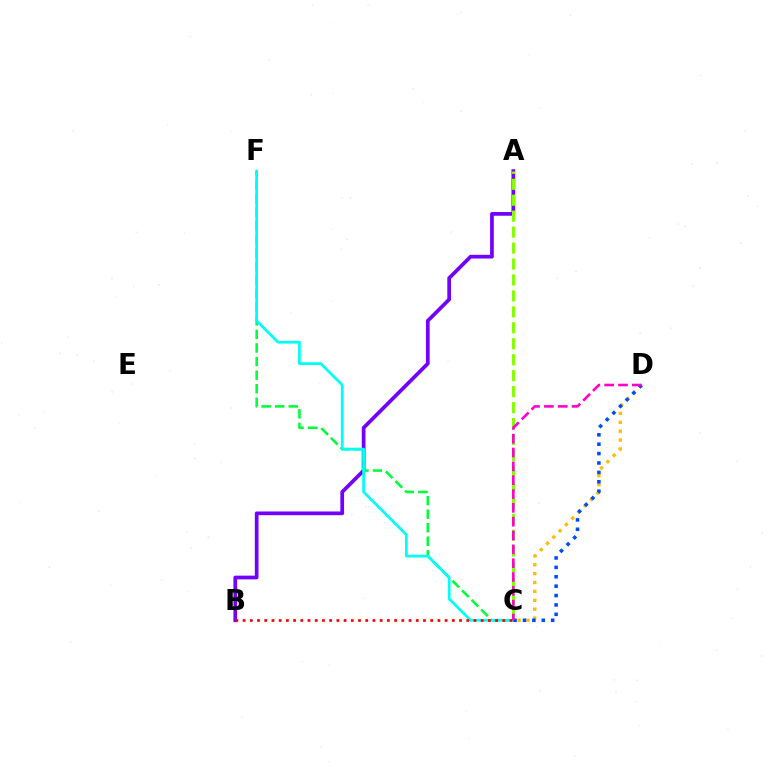{('C', 'D'): [{'color': '#ffbd00', 'line_style': 'dotted', 'thickness': 2.42}, {'color': '#004bff', 'line_style': 'dotted', 'thickness': 2.55}, {'color': '#ff00cf', 'line_style': 'dashed', 'thickness': 1.88}], ('A', 'B'): [{'color': '#7200ff', 'line_style': 'solid', 'thickness': 2.67}], ('C', 'F'): [{'color': '#00ff39', 'line_style': 'dashed', 'thickness': 1.84}, {'color': '#00fff6', 'line_style': 'solid', 'thickness': 1.98}], ('B', 'C'): [{'color': '#ff0000', 'line_style': 'dotted', 'thickness': 1.96}], ('A', 'C'): [{'color': '#84ff00', 'line_style': 'dashed', 'thickness': 2.17}]}